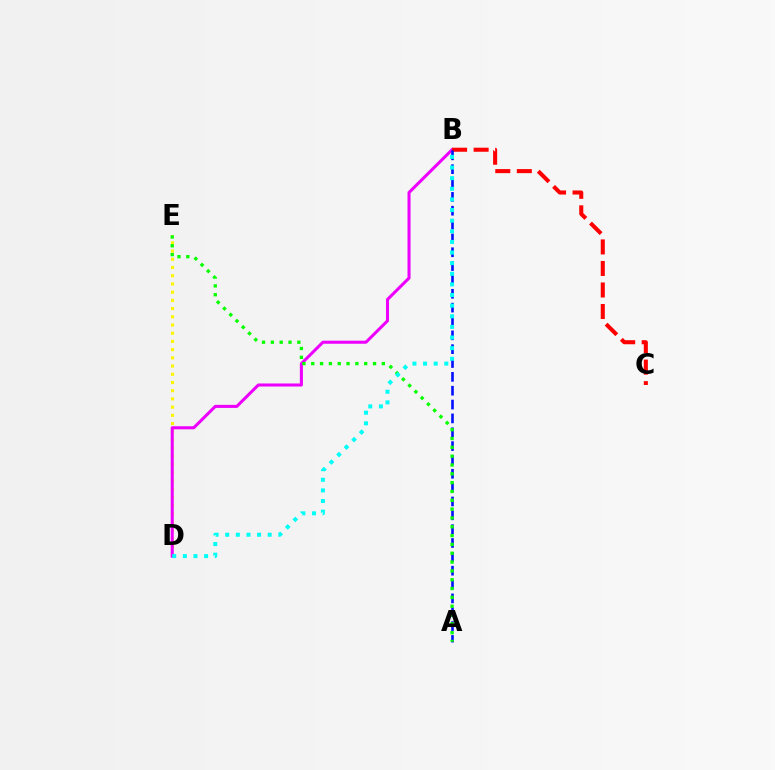{('D', 'E'): [{'color': '#fcf500', 'line_style': 'dotted', 'thickness': 2.23}], ('B', 'D'): [{'color': '#ee00ff', 'line_style': 'solid', 'thickness': 2.2}, {'color': '#00fff6', 'line_style': 'dotted', 'thickness': 2.89}], ('B', 'C'): [{'color': '#ff0000', 'line_style': 'dashed', 'thickness': 2.92}], ('A', 'B'): [{'color': '#0010ff', 'line_style': 'dashed', 'thickness': 1.88}], ('A', 'E'): [{'color': '#08ff00', 'line_style': 'dotted', 'thickness': 2.4}]}